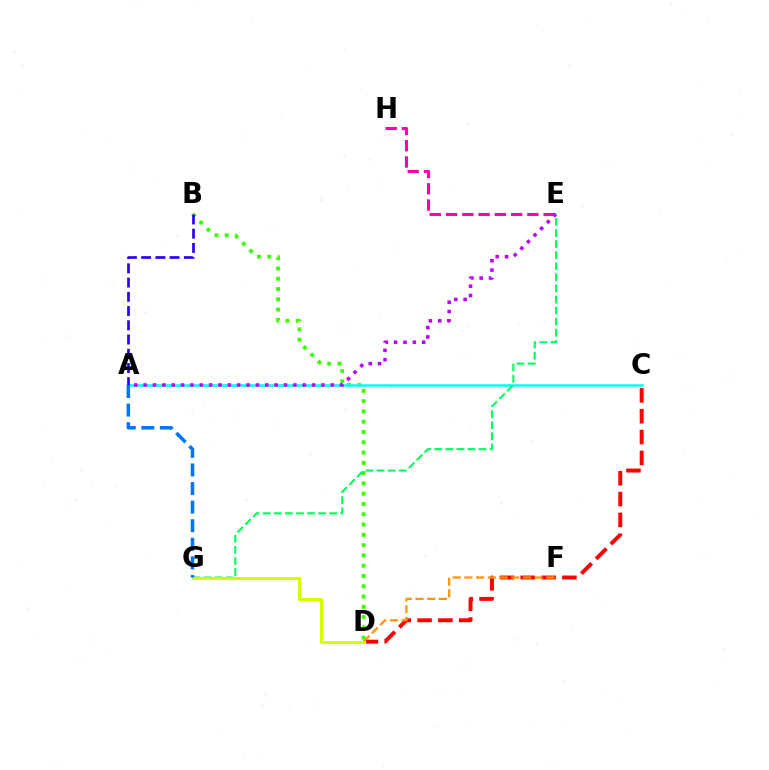{('C', 'D'): [{'color': '#ff0000', 'line_style': 'dashed', 'thickness': 2.83}], ('B', 'D'): [{'color': '#3dff00', 'line_style': 'dotted', 'thickness': 2.79}], ('A', 'C'): [{'color': '#00fff6', 'line_style': 'solid', 'thickness': 1.82}], ('E', 'H'): [{'color': '#ff00ac', 'line_style': 'dashed', 'thickness': 2.21}], ('A', 'E'): [{'color': '#b900ff', 'line_style': 'dotted', 'thickness': 2.54}], ('D', 'F'): [{'color': '#ff9400', 'line_style': 'dashed', 'thickness': 1.59}], ('E', 'G'): [{'color': '#00ff5c', 'line_style': 'dashed', 'thickness': 1.51}], ('D', 'G'): [{'color': '#d1ff00', 'line_style': 'solid', 'thickness': 2.19}], ('A', 'B'): [{'color': '#2500ff', 'line_style': 'dashed', 'thickness': 1.93}], ('A', 'G'): [{'color': '#0074ff', 'line_style': 'dashed', 'thickness': 2.53}]}